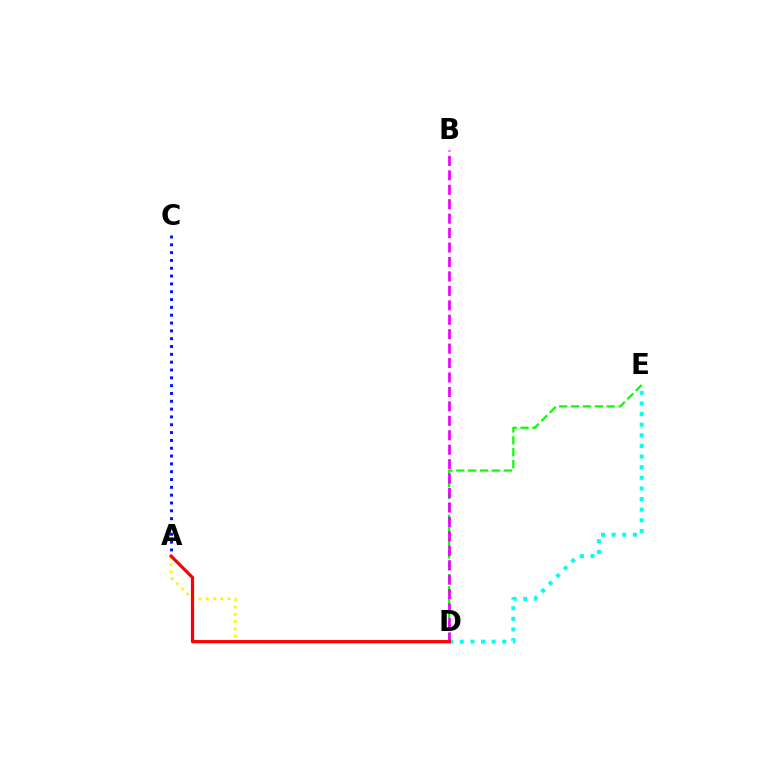{('D', 'E'): [{'color': '#08ff00', 'line_style': 'dashed', 'thickness': 1.61}, {'color': '#00fff6', 'line_style': 'dotted', 'thickness': 2.89}], ('A', 'C'): [{'color': '#0010ff', 'line_style': 'dotted', 'thickness': 2.13}], ('A', 'D'): [{'color': '#fcf500', 'line_style': 'dotted', 'thickness': 1.96}, {'color': '#ff0000', 'line_style': 'solid', 'thickness': 2.31}], ('B', 'D'): [{'color': '#ee00ff', 'line_style': 'dashed', 'thickness': 1.96}]}